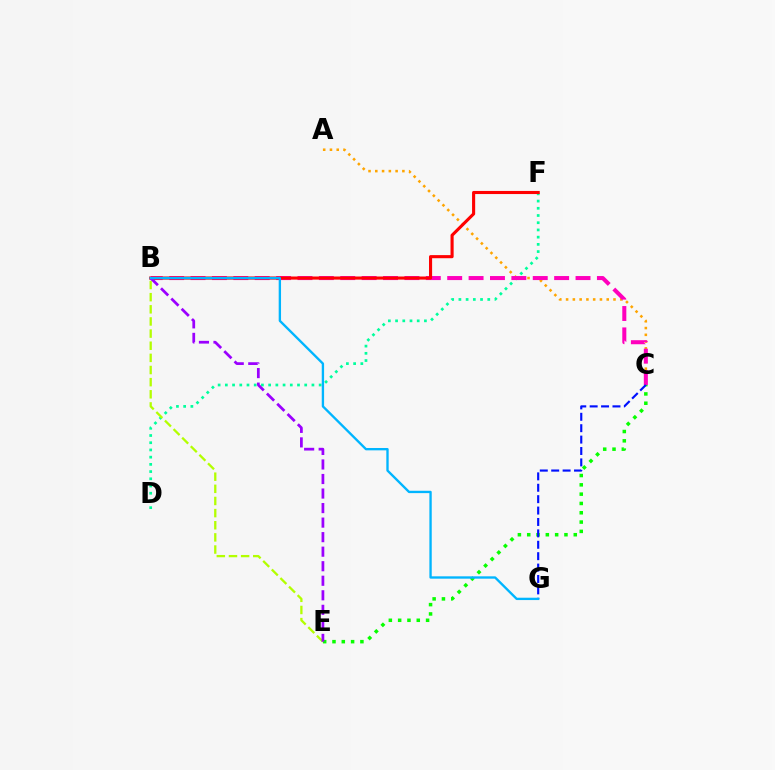{('C', 'E'): [{'color': '#08ff00', 'line_style': 'dotted', 'thickness': 2.53}], ('D', 'F'): [{'color': '#00ff9d', 'line_style': 'dotted', 'thickness': 1.96}], ('A', 'C'): [{'color': '#ffa500', 'line_style': 'dotted', 'thickness': 1.84}], ('B', 'C'): [{'color': '#ff00bd', 'line_style': 'dashed', 'thickness': 2.91}], ('B', 'E'): [{'color': '#b3ff00', 'line_style': 'dashed', 'thickness': 1.65}, {'color': '#9b00ff', 'line_style': 'dashed', 'thickness': 1.97}], ('C', 'G'): [{'color': '#0010ff', 'line_style': 'dashed', 'thickness': 1.55}], ('B', 'F'): [{'color': '#ff0000', 'line_style': 'solid', 'thickness': 2.23}], ('B', 'G'): [{'color': '#00b5ff', 'line_style': 'solid', 'thickness': 1.69}]}